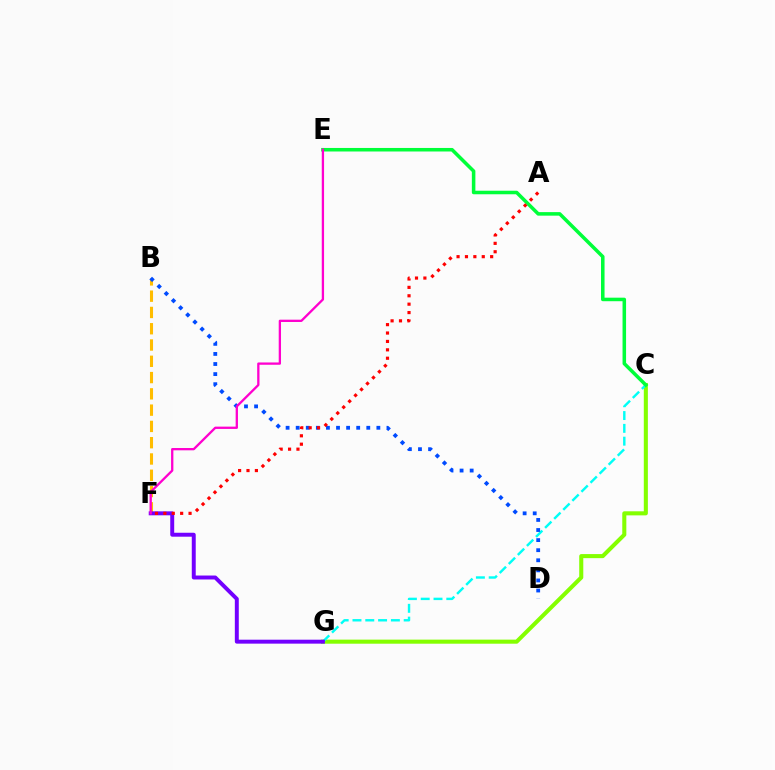{('B', 'F'): [{'color': '#ffbd00', 'line_style': 'dashed', 'thickness': 2.21}], ('C', 'G'): [{'color': '#84ff00', 'line_style': 'solid', 'thickness': 2.93}, {'color': '#00fff6', 'line_style': 'dashed', 'thickness': 1.74}], ('F', 'G'): [{'color': '#7200ff', 'line_style': 'solid', 'thickness': 2.84}], ('B', 'D'): [{'color': '#004bff', 'line_style': 'dotted', 'thickness': 2.74}], ('C', 'E'): [{'color': '#00ff39', 'line_style': 'solid', 'thickness': 2.54}], ('E', 'F'): [{'color': '#ff00cf', 'line_style': 'solid', 'thickness': 1.66}], ('A', 'F'): [{'color': '#ff0000', 'line_style': 'dotted', 'thickness': 2.28}]}